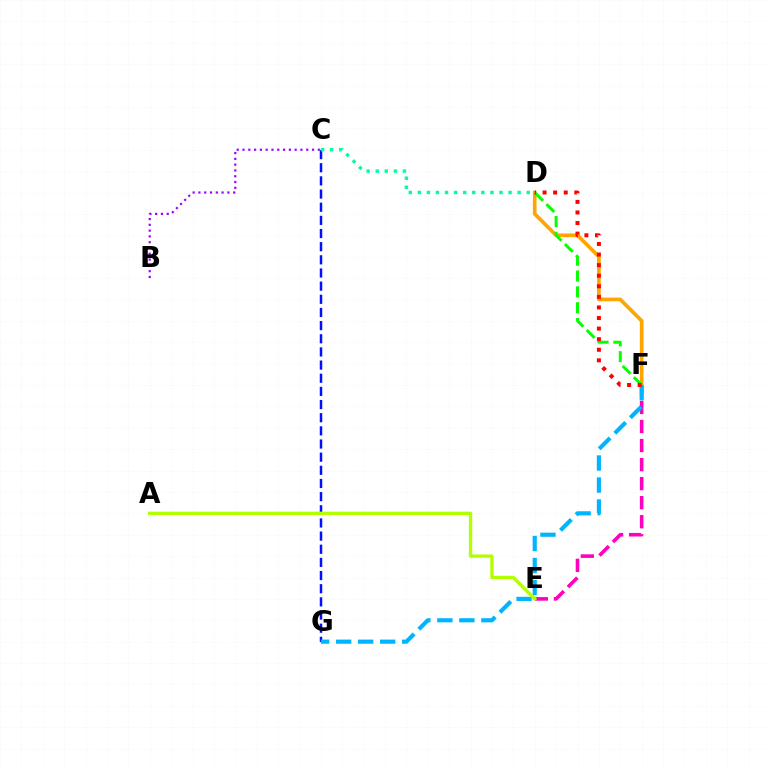{('C', 'G'): [{'color': '#0010ff', 'line_style': 'dashed', 'thickness': 1.79}], ('E', 'F'): [{'color': '#ff00bd', 'line_style': 'dashed', 'thickness': 2.59}], ('D', 'F'): [{'color': '#ffa500', 'line_style': 'solid', 'thickness': 2.65}, {'color': '#08ff00', 'line_style': 'dashed', 'thickness': 2.15}, {'color': '#ff0000', 'line_style': 'dotted', 'thickness': 2.87}], ('B', 'C'): [{'color': '#9b00ff', 'line_style': 'dotted', 'thickness': 1.57}], ('F', 'G'): [{'color': '#00b5ff', 'line_style': 'dashed', 'thickness': 2.99}], ('C', 'D'): [{'color': '#00ff9d', 'line_style': 'dotted', 'thickness': 2.47}], ('A', 'E'): [{'color': '#b3ff00', 'line_style': 'solid', 'thickness': 2.42}]}